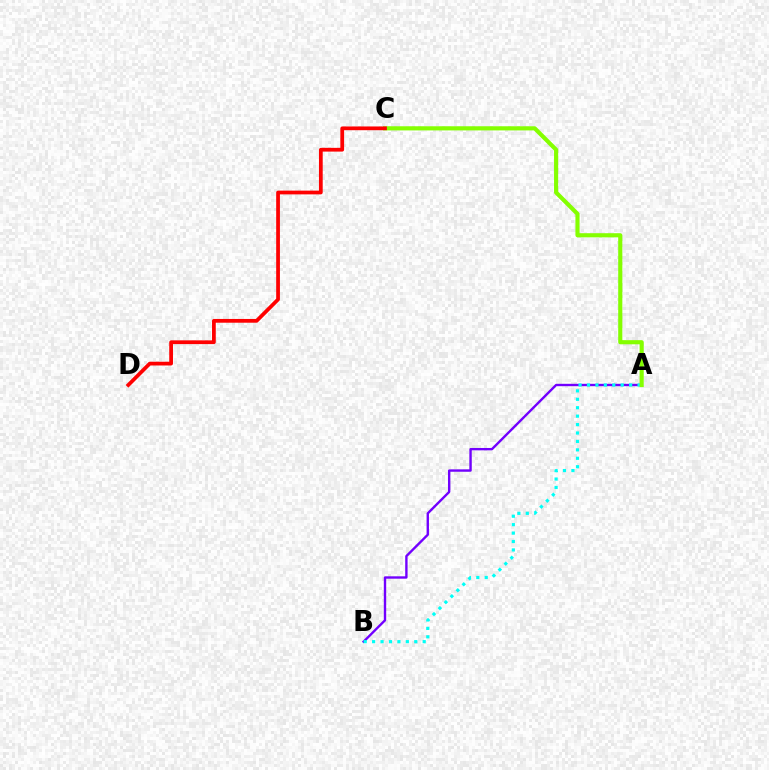{('A', 'B'): [{'color': '#7200ff', 'line_style': 'solid', 'thickness': 1.71}, {'color': '#00fff6', 'line_style': 'dotted', 'thickness': 2.29}], ('A', 'C'): [{'color': '#84ff00', 'line_style': 'solid', 'thickness': 2.98}], ('C', 'D'): [{'color': '#ff0000', 'line_style': 'solid', 'thickness': 2.7}]}